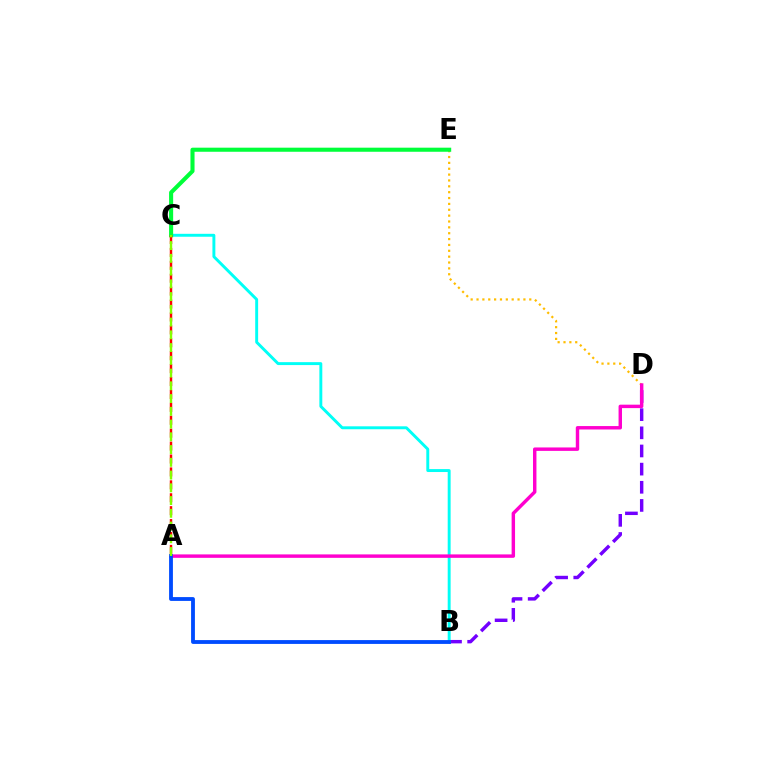{('B', 'D'): [{'color': '#7200ff', 'line_style': 'dashed', 'thickness': 2.47}], ('B', 'C'): [{'color': '#00fff6', 'line_style': 'solid', 'thickness': 2.11}], ('D', 'E'): [{'color': '#ffbd00', 'line_style': 'dotted', 'thickness': 1.59}], ('A', 'D'): [{'color': '#ff00cf', 'line_style': 'solid', 'thickness': 2.47}], ('A', 'B'): [{'color': '#004bff', 'line_style': 'solid', 'thickness': 2.76}], ('C', 'E'): [{'color': '#00ff39', 'line_style': 'solid', 'thickness': 2.94}], ('A', 'C'): [{'color': '#ff0000', 'line_style': 'dashed', 'thickness': 1.75}, {'color': '#84ff00', 'line_style': 'dashed', 'thickness': 1.73}]}